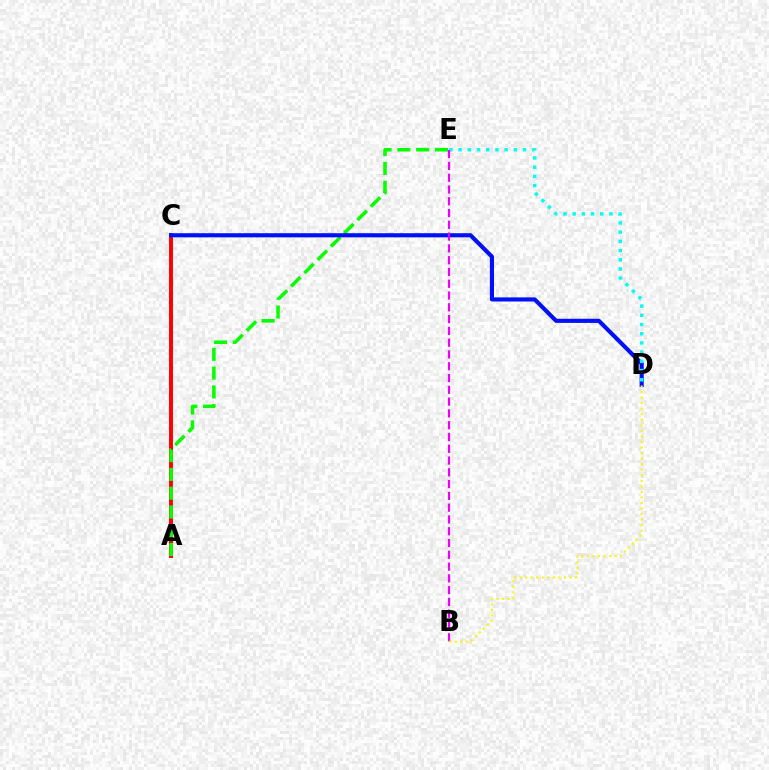{('A', 'C'): [{'color': '#ff0000', 'line_style': 'solid', 'thickness': 2.82}], ('A', 'E'): [{'color': '#08ff00', 'line_style': 'dashed', 'thickness': 2.55}], ('C', 'D'): [{'color': '#0010ff', 'line_style': 'solid', 'thickness': 2.97}], ('D', 'E'): [{'color': '#00fff6', 'line_style': 'dotted', 'thickness': 2.5}], ('B', 'E'): [{'color': '#ee00ff', 'line_style': 'dashed', 'thickness': 1.6}], ('B', 'D'): [{'color': '#fcf500', 'line_style': 'dotted', 'thickness': 1.51}]}